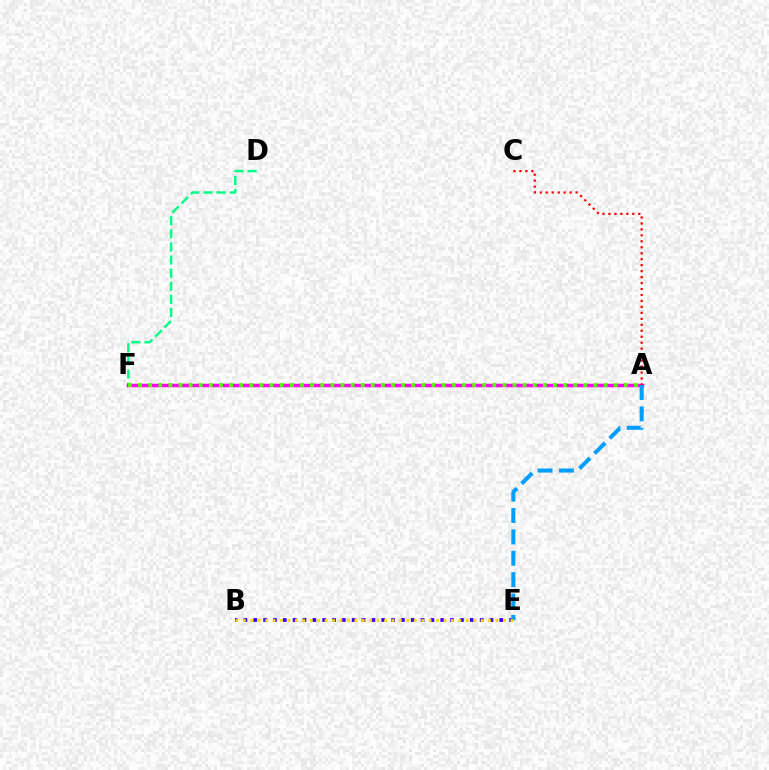{('D', 'F'): [{'color': '#00ff86', 'line_style': 'dashed', 'thickness': 1.78}], ('A', 'F'): [{'color': '#ff00ed', 'line_style': 'solid', 'thickness': 2.52}, {'color': '#4fff00', 'line_style': 'dotted', 'thickness': 2.75}], ('B', 'E'): [{'color': '#3700ff', 'line_style': 'dotted', 'thickness': 2.67}, {'color': '#ffd500', 'line_style': 'dotted', 'thickness': 2.02}], ('A', 'C'): [{'color': '#ff0000', 'line_style': 'dotted', 'thickness': 1.62}], ('A', 'E'): [{'color': '#009eff', 'line_style': 'dashed', 'thickness': 2.9}]}